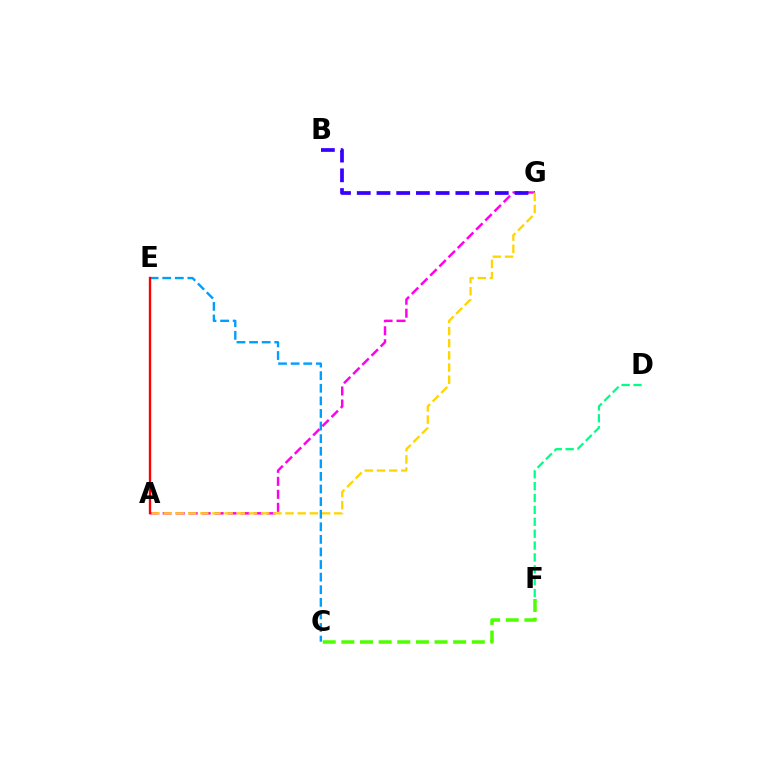{('D', 'F'): [{'color': '#00ff86', 'line_style': 'dashed', 'thickness': 1.61}], ('C', 'F'): [{'color': '#4fff00', 'line_style': 'dashed', 'thickness': 2.53}], ('A', 'G'): [{'color': '#ff00ed', 'line_style': 'dashed', 'thickness': 1.76}, {'color': '#ffd500', 'line_style': 'dashed', 'thickness': 1.65}], ('B', 'G'): [{'color': '#3700ff', 'line_style': 'dashed', 'thickness': 2.68}], ('C', 'E'): [{'color': '#009eff', 'line_style': 'dashed', 'thickness': 1.71}], ('A', 'E'): [{'color': '#ff0000', 'line_style': 'solid', 'thickness': 1.69}]}